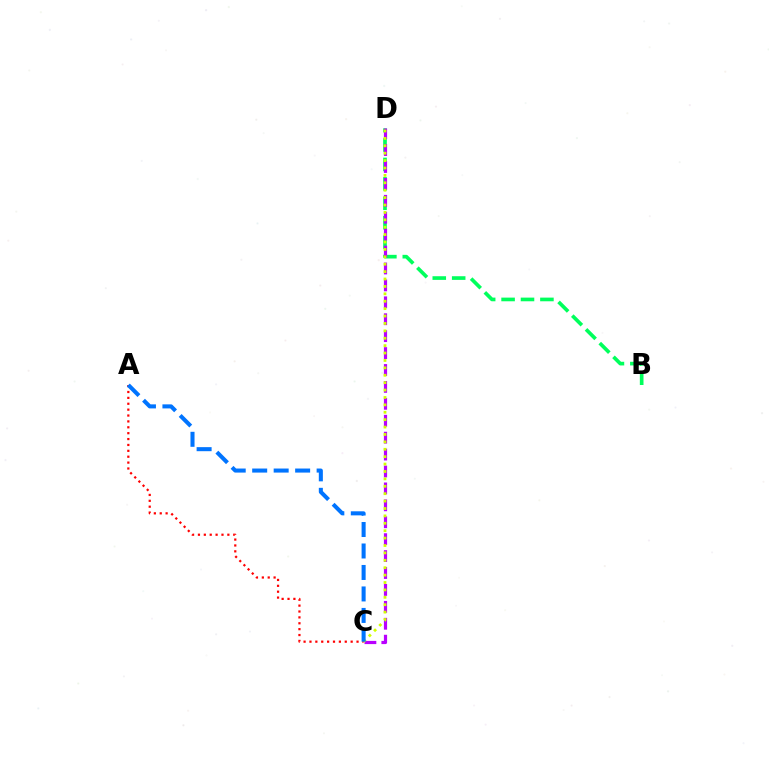{('B', 'D'): [{'color': '#00ff5c', 'line_style': 'dashed', 'thickness': 2.64}], ('C', 'D'): [{'color': '#b900ff', 'line_style': 'dashed', 'thickness': 2.3}, {'color': '#d1ff00', 'line_style': 'dotted', 'thickness': 2.01}], ('A', 'C'): [{'color': '#ff0000', 'line_style': 'dotted', 'thickness': 1.6}, {'color': '#0074ff', 'line_style': 'dashed', 'thickness': 2.92}]}